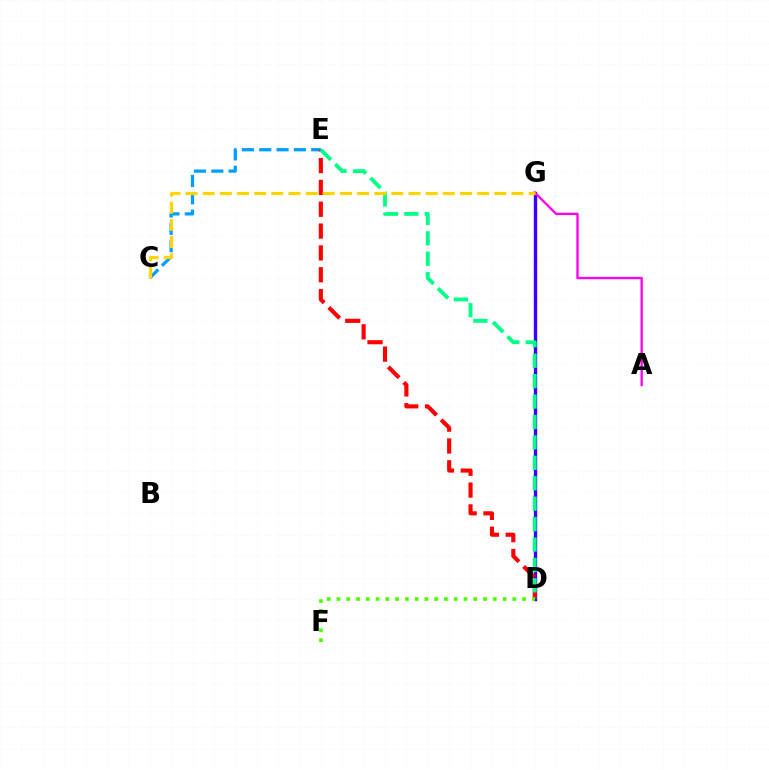{('C', 'E'): [{'color': '#009eff', 'line_style': 'dashed', 'thickness': 2.35}], ('D', 'G'): [{'color': '#3700ff', 'line_style': 'solid', 'thickness': 2.43}], ('D', 'E'): [{'color': '#ff0000', 'line_style': 'dashed', 'thickness': 2.97}, {'color': '#00ff86', 'line_style': 'dashed', 'thickness': 2.77}], ('D', 'F'): [{'color': '#4fff00', 'line_style': 'dotted', 'thickness': 2.65}], ('A', 'G'): [{'color': '#ff00ed', 'line_style': 'solid', 'thickness': 1.68}], ('C', 'G'): [{'color': '#ffd500', 'line_style': 'dashed', 'thickness': 2.33}]}